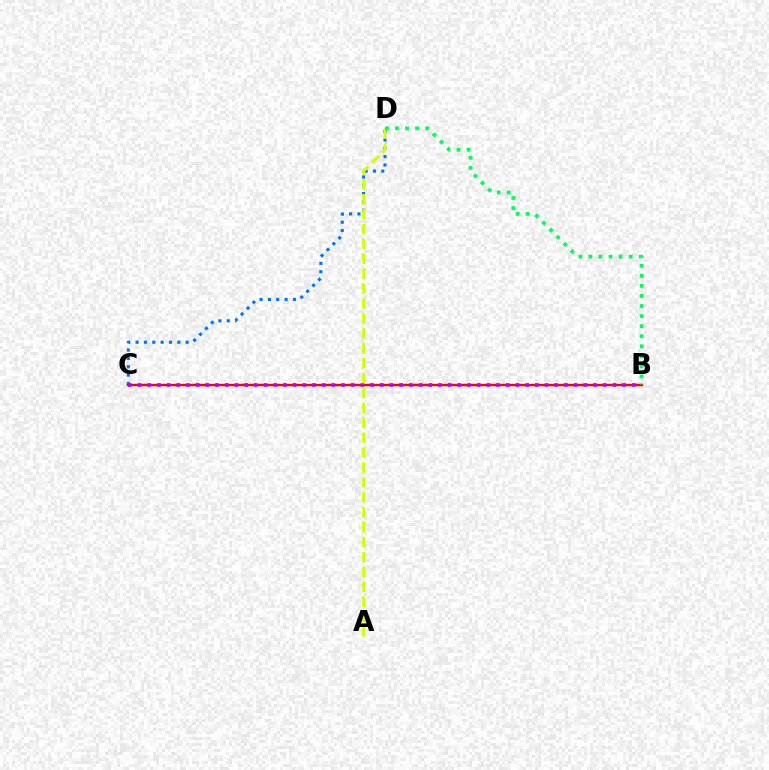{('C', 'D'): [{'color': '#0074ff', 'line_style': 'dotted', 'thickness': 2.26}], ('B', 'C'): [{'color': '#ff0000', 'line_style': 'solid', 'thickness': 1.72}, {'color': '#b900ff', 'line_style': 'dotted', 'thickness': 2.63}], ('A', 'D'): [{'color': '#d1ff00', 'line_style': 'dashed', 'thickness': 2.03}], ('B', 'D'): [{'color': '#00ff5c', 'line_style': 'dotted', 'thickness': 2.73}]}